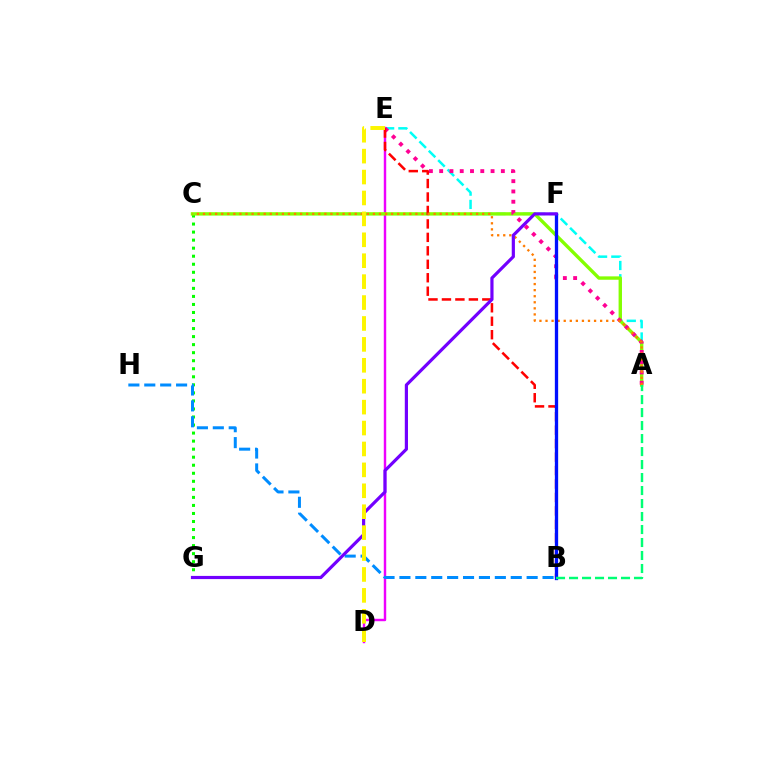{('A', 'E'): [{'color': '#00fff6', 'line_style': 'dashed', 'thickness': 1.8}, {'color': '#ff0094', 'line_style': 'dotted', 'thickness': 2.79}], ('C', 'G'): [{'color': '#08ff00', 'line_style': 'dotted', 'thickness': 2.18}], ('D', 'E'): [{'color': '#ee00ff', 'line_style': 'solid', 'thickness': 1.76}, {'color': '#fcf500', 'line_style': 'dashed', 'thickness': 2.84}], ('A', 'C'): [{'color': '#84ff00', 'line_style': 'solid', 'thickness': 2.43}, {'color': '#ff7c00', 'line_style': 'dotted', 'thickness': 1.65}], ('B', 'E'): [{'color': '#ff0000', 'line_style': 'dashed', 'thickness': 1.83}], ('B', 'F'): [{'color': '#0010ff', 'line_style': 'solid', 'thickness': 2.38}], ('B', 'H'): [{'color': '#008cff', 'line_style': 'dashed', 'thickness': 2.16}], ('A', 'B'): [{'color': '#00ff74', 'line_style': 'dashed', 'thickness': 1.77}], ('F', 'G'): [{'color': '#7200ff', 'line_style': 'solid', 'thickness': 2.29}]}